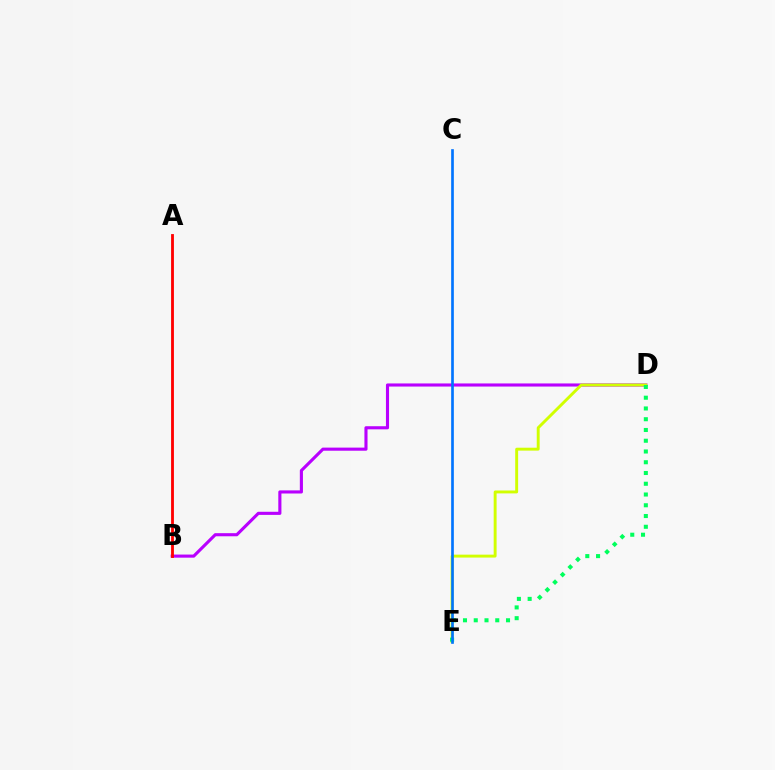{('B', 'D'): [{'color': '#b900ff', 'line_style': 'solid', 'thickness': 2.24}], ('A', 'B'): [{'color': '#ff0000', 'line_style': 'solid', 'thickness': 2.03}], ('D', 'E'): [{'color': '#d1ff00', 'line_style': 'solid', 'thickness': 2.1}, {'color': '#00ff5c', 'line_style': 'dotted', 'thickness': 2.92}], ('C', 'E'): [{'color': '#0074ff', 'line_style': 'solid', 'thickness': 1.92}]}